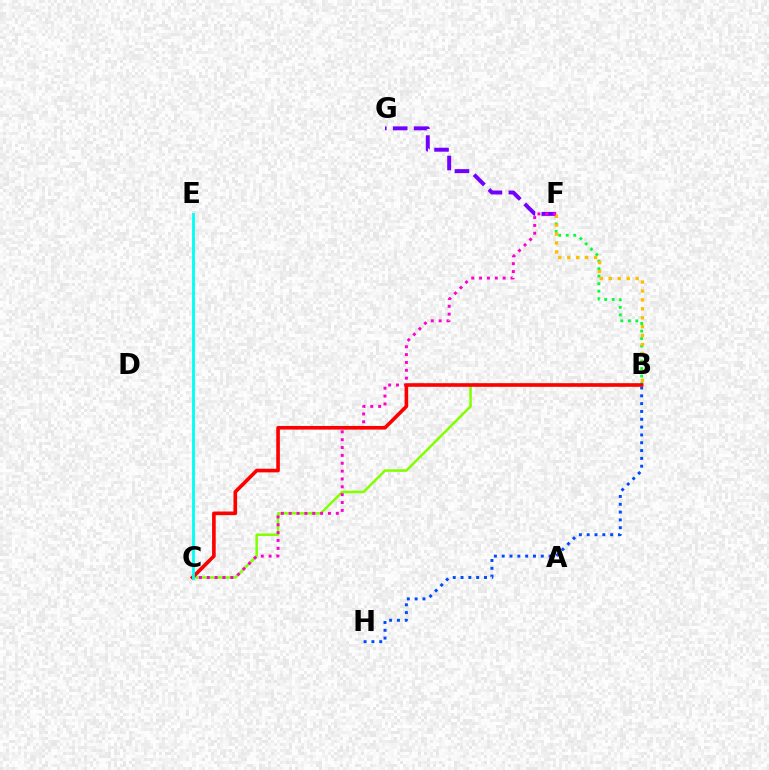{('B', 'F'): [{'color': '#00ff39', 'line_style': 'dotted', 'thickness': 2.04}, {'color': '#ffbd00', 'line_style': 'dotted', 'thickness': 2.43}], ('F', 'G'): [{'color': '#7200ff', 'line_style': 'dashed', 'thickness': 2.84}], ('B', 'C'): [{'color': '#84ff00', 'line_style': 'solid', 'thickness': 1.82}, {'color': '#ff0000', 'line_style': 'solid', 'thickness': 2.61}], ('C', 'F'): [{'color': '#ff00cf', 'line_style': 'dotted', 'thickness': 2.13}], ('B', 'H'): [{'color': '#004bff', 'line_style': 'dotted', 'thickness': 2.12}], ('C', 'E'): [{'color': '#00fff6', 'line_style': 'solid', 'thickness': 2.03}]}